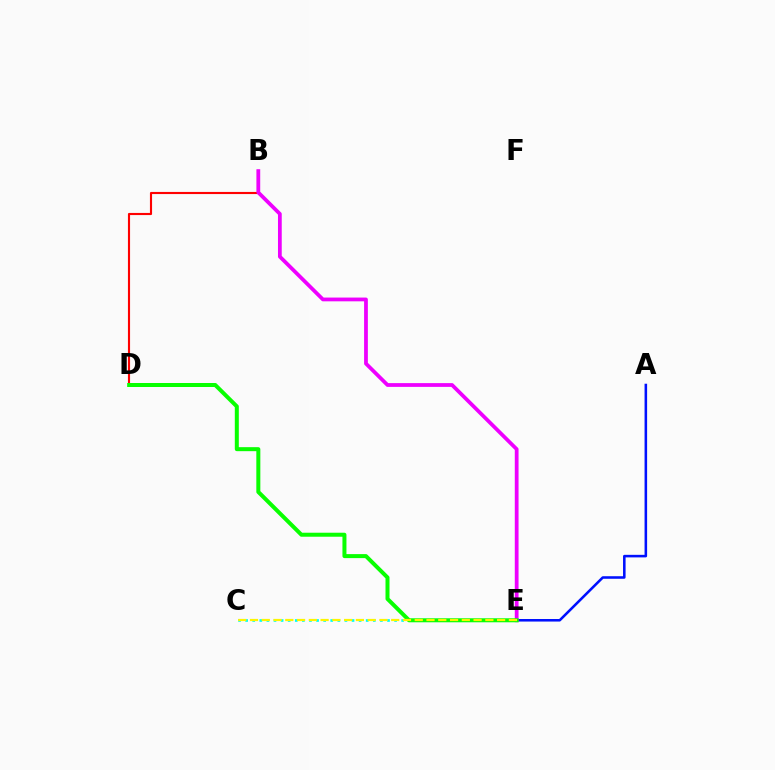{('A', 'E'): [{'color': '#0010ff', 'line_style': 'solid', 'thickness': 1.84}], ('B', 'D'): [{'color': '#ff0000', 'line_style': 'solid', 'thickness': 1.53}], ('B', 'E'): [{'color': '#ee00ff', 'line_style': 'solid', 'thickness': 2.71}], ('C', 'E'): [{'color': '#00fff6', 'line_style': 'dotted', 'thickness': 1.93}, {'color': '#fcf500', 'line_style': 'dashed', 'thickness': 1.6}], ('D', 'E'): [{'color': '#08ff00', 'line_style': 'solid', 'thickness': 2.88}]}